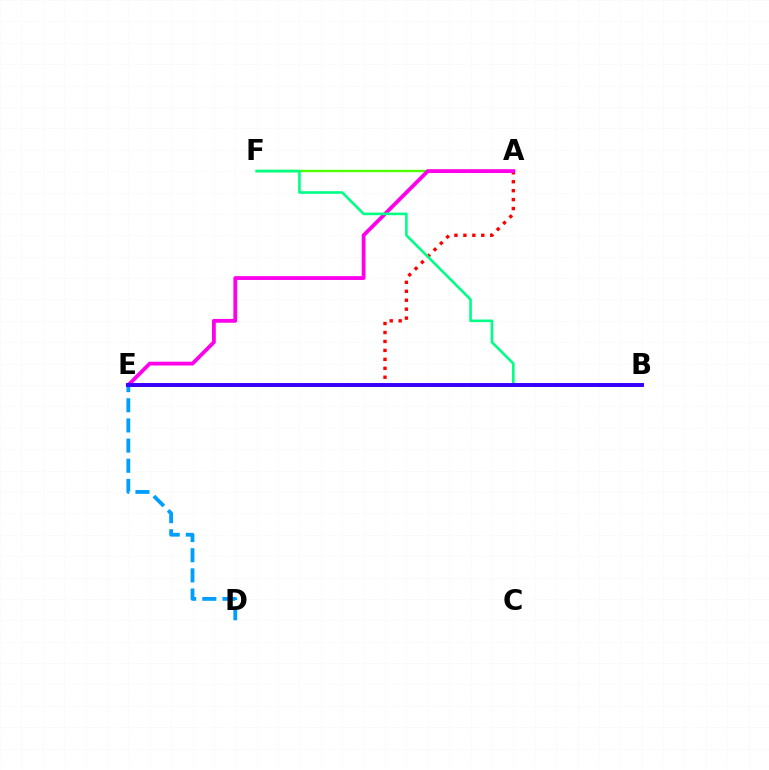{('A', 'F'): [{'color': '#4fff00', 'line_style': 'solid', 'thickness': 1.7}], ('A', 'E'): [{'color': '#ff0000', 'line_style': 'dotted', 'thickness': 2.43}, {'color': '#ff00ed', 'line_style': 'solid', 'thickness': 2.75}], ('B', 'E'): [{'color': '#ffd500', 'line_style': 'solid', 'thickness': 1.96}, {'color': '#3700ff', 'line_style': 'solid', 'thickness': 2.83}], ('D', 'E'): [{'color': '#009eff', 'line_style': 'dashed', 'thickness': 2.74}], ('B', 'F'): [{'color': '#00ff86', 'line_style': 'solid', 'thickness': 1.89}]}